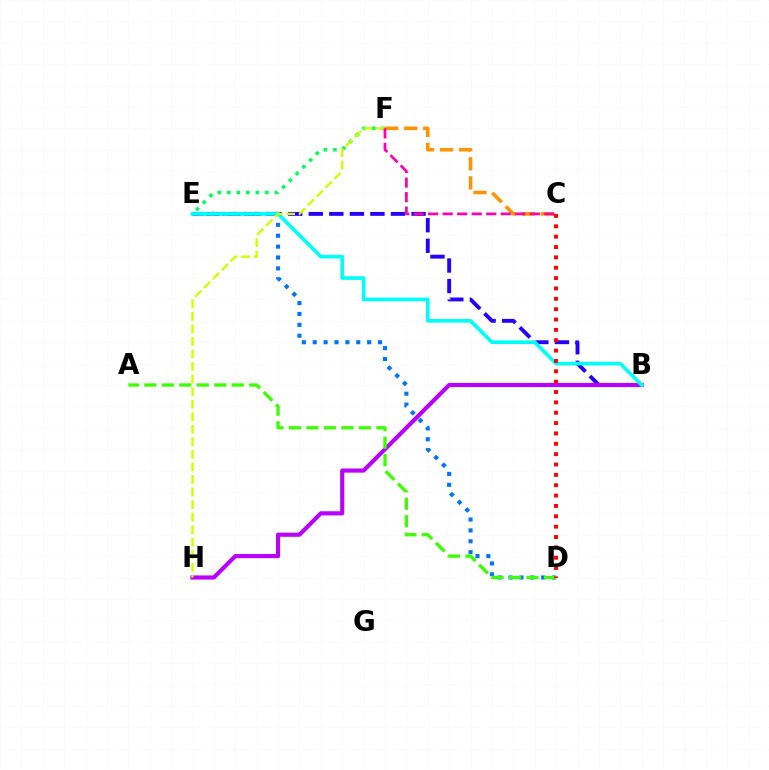{('B', 'E'): [{'color': '#2500ff', 'line_style': 'dashed', 'thickness': 2.79}, {'color': '#00fff6', 'line_style': 'solid', 'thickness': 2.63}], ('E', 'F'): [{'color': '#00ff5c', 'line_style': 'dotted', 'thickness': 2.59}], ('B', 'H'): [{'color': '#b900ff', 'line_style': 'solid', 'thickness': 2.98}], ('D', 'E'): [{'color': '#0074ff', 'line_style': 'dotted', 'thickness': 2.96}], ('A', 'D'): [{'color': '#3dff00', 'line_style': 'dashed', 'thickness': 2.38}], ('C', 'F'): [{'color': '#ff9400', 'line_style': 'dashed', 'thickness': 2.59}, {'color': '#ff00ac', 'line_style': 'dashed', 'thickness': 1.97}], ('F', 'H'): [{'color': '#d1ff00', 'line_style': 'dashed', 'thickness': 1.7}], ('C', 'D'): [{'color': '#ff0000', 'line_style': 'dotted', 'thickness': 2.81}]}